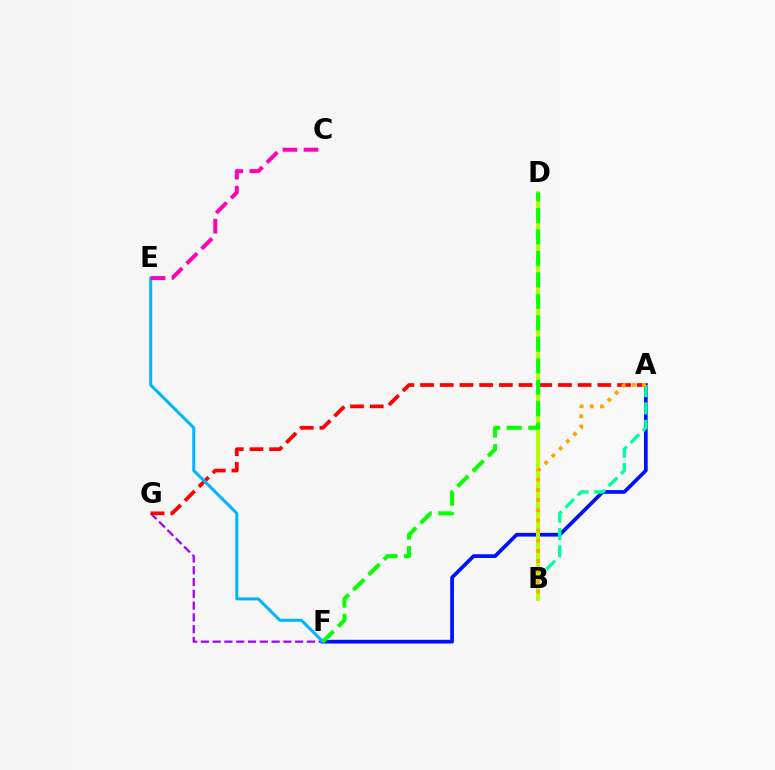{('A', 'F'): [{'color': '#0010ff', 'line_style': 'solid', 'thickness': 2.66}], ('F', 'G'): [{'color': '#9b00ff', 'line_style': 'dashed', 'thickness': 1.6}], ('A', 'B'): [{'color': '#00ff9d', 'line_style': 'dashed', 'thickness': 2.36}, {'color': '#ffa500', 'line_style': 'dotted', 'thickness': 2.76}], ('A', 'G'): [{'color': '#ff0000', 'line_style': 'dashed', 'thickness': 2.68}], ('B', 'D'): [{'color': '#b3ff00', 'line_style': 'solid', 'thickness': 2.79}], ('E', 'F'): [{'color': '#00b5ff', 'line_style': 'solid', 'thickness': 2.16}], ('C', 'E'): [{'color': '#ff00bd', 'line_style': 'dashed', 'thickness': 2.85}], ('D', 'F'): [{'color': '#08ff00', 'line_style': 'dashed', 'thickness': 2.92}]}